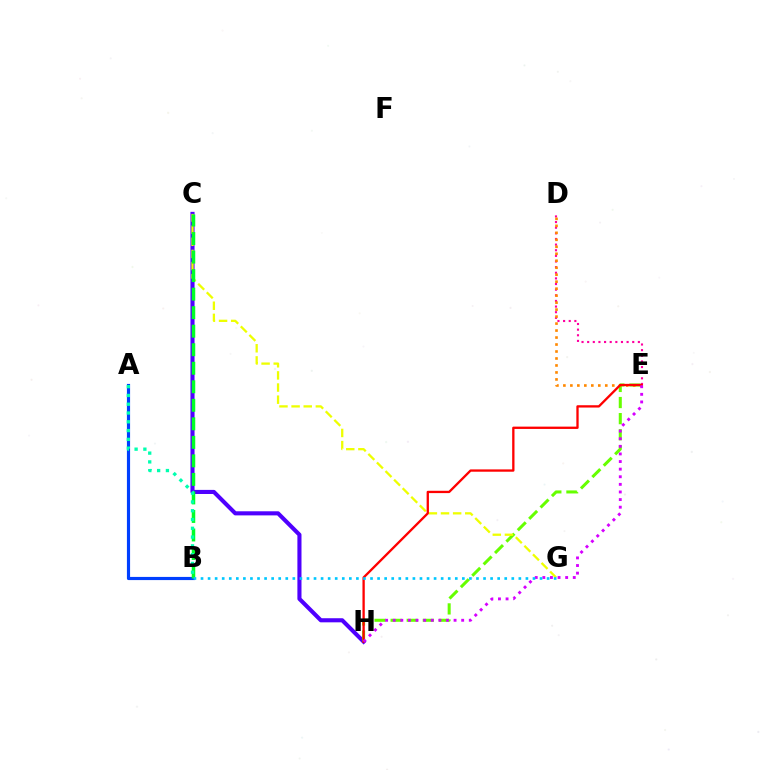{('A', 'B'): [{'color': '#003fff', 'line_style': 'solid', 'thickness': 2.28}, {'color': '#00ffaf', 'line_style': 'dotted', 'thickness': 2.39}], ('C', 'H'): [{'color': '#4f00ff', 'line_style': 'solid', 'thickness': 2.95}], ('E', 'H'): [{'color': '#66ff00', 'line_style': 'dashed', 'thickness': 2.19}, {'color': '#ff0000', 'line_style': 'solid', 'thickness': 1.67}, {'color': '#d600ff', 'line_style': 'dotted', 'thickness': 2.07}], ('D', 'E'): [{'color': '#ff00a0', 'line_style': 'dotted', 'thickness': 1.53}, {'color': '#ff8800', 'line_style': 'dotted', 'thickness': 1.9}], ('C', 'G'): [{'color': '#eeff00', 'line_style': 'dashed', 'thickness': 1.65}], ('B', 'C'): [{'color': '#00ff27', 'line_style': 'dashed', 'thickness': 2.52}], ('B', 'G'): [{'color': '#00c7ff', 'line_style': 'dotted', 'thickness': 1.92}]}